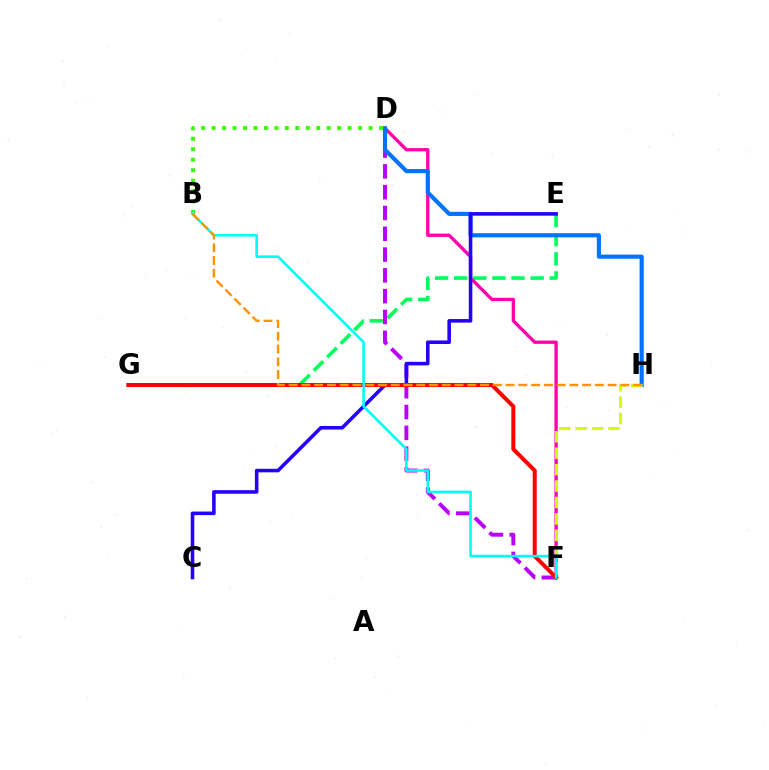{('E', 'G'): [{'color': '#00ff5c', 'line_style': 'dashed', 'thickness': 2.6}], ('D', 'F'): [{'color': '#b900ff', 'line_style': 'dashed', 'thickness': 2.82}, {'color': '#ff00ac', 'line_style': 'solid', 'thickness': 2.39}], ('D', 'H'): [{'color': '#0074ff', 'line_style': 'solid', 'thickness': 2.98}], ('C', 'E'): [{'color': '#2500ff', 'line_style': 'solid', 'thickness': 2.57}], ('F', 'G'): [{'color': '#ff0000', 'line_style': 'solid', 'thickness': 2.88}], ('F', 'H'): [{'color': '#d1ff00', 'line_style': 'dashed', 'thickness': 2.23}], ('B', 'D'): [{'color': '#3dff00', 'line_style': 'dotted', 'thickness': 2.84}], ('B', 'F'): [{'color': '#00fff6', 'line_style': 'solid', 'thickness': 1.88}], ('B', 'H'): [{'color': '#ff9400', 'line_style': 'dashed', 'thickness': 1.73}]}